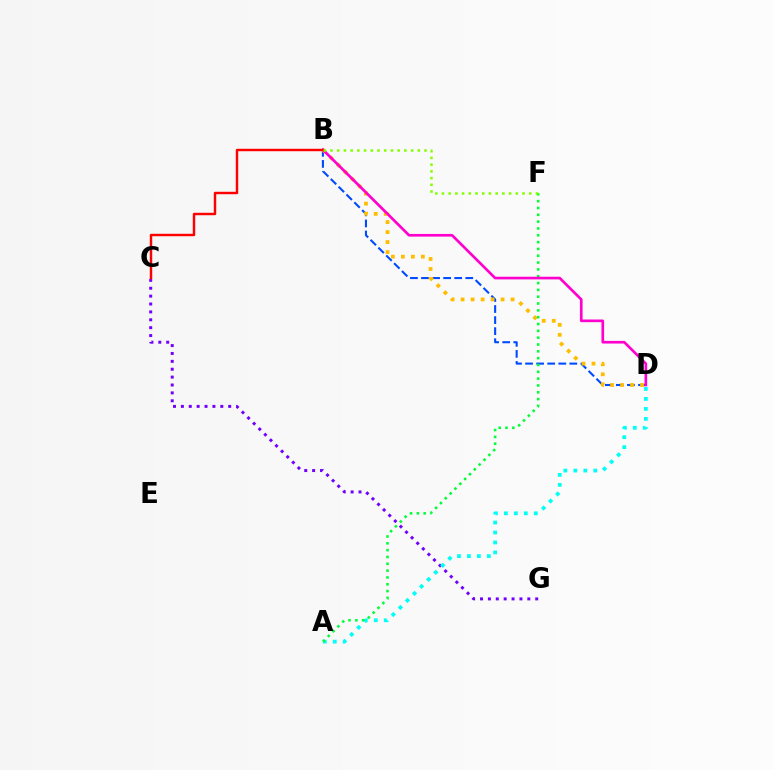{('C', 'G'): [{'color': '#7200ff', 'line_style': 'dotted', 'thickness': 2.14}], ('A', 'D'): [{'color': '#00fff6', 'line_style': 'dotted', 'thickness': 2.71}], ('B', 'D'): [{'color': '#004bff', 'line_style': 'dashed', 'thickness': 1.5}, {'color': '#ffbd00', 'line_style': 'dotted', 'thickness': 2.72}, {'color': '#ff00cf', 'line_style': 'solid', 'thickness': 1.92}], ('A', 'F'): [{'color': '#00ff39', 'line_style': 'dotted', 'thickness': 1.85}], ('B', 'C'): [{'color': '#ff0000', 'line_style': 'solid', 'thickness': 1.76}], ('B', 'F'): [{'color': '#84ff00', 'line_style': 'dotted', 'thickness': 1.82}]}